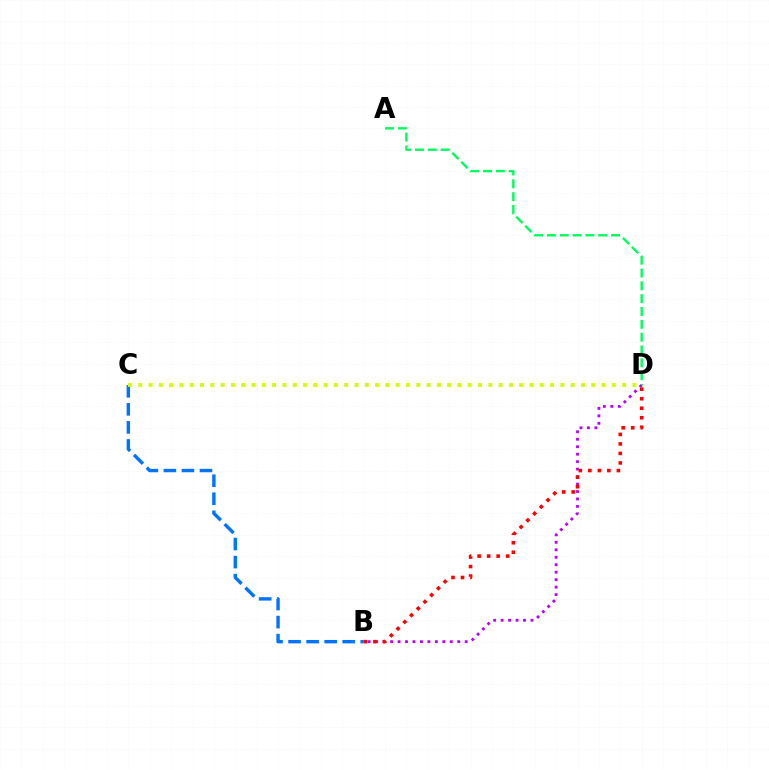{('B', 'C'): [{'color': '#0074ff', 'line_style': 'dashed', 'thickness': 2.45}], ('C', 'D'): [{'color': '#d1ff00', 'line_style': 'dotted', 'thickness': 2.8}], ('B', 'D'): [{'color': '#b900ff', 'line_style': 'dotted', 'thickness': 2.03}, {'color': '#ff0000', 'line_style': 'dotted', 'thickness': 2.58}], ('A', 'D'): [{'color': '#00ff5c', 'line_style': 'dashed', 'thickness': 1.74}]}